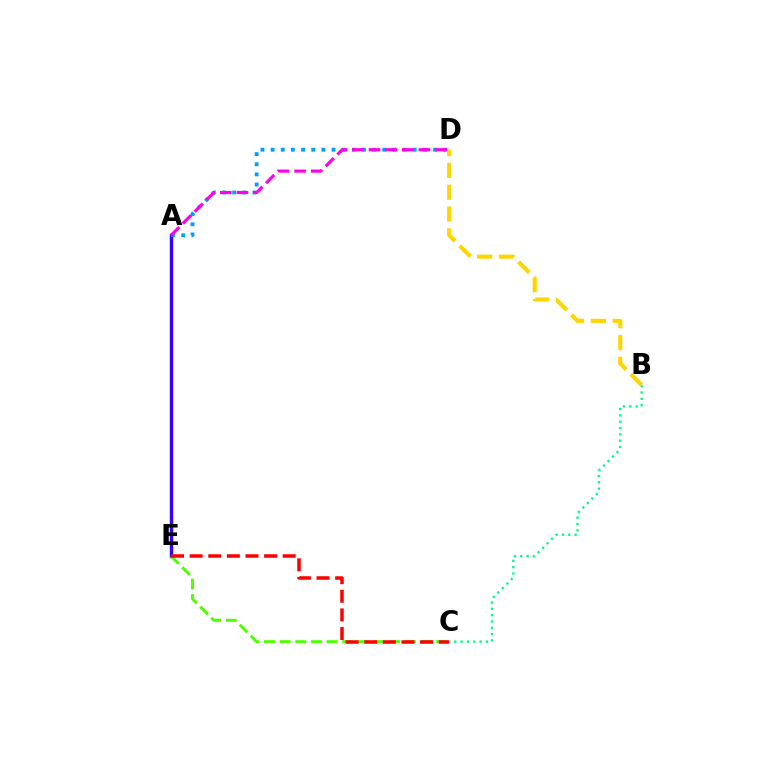{('A', 'E'): [{'color': '#3700ff', 'line_style': 'solid', 'thickness': 2.46}], ('B', 'C'): [{'color': '#00ff86', 'line_style': 'dotted', 'thickness': 1.72}], ('A', 'D'): [{'color': '#009eff', 'line_style': 'dotted', 'thickness': 2.76}, {'color': '#ff00ed', 'line_style': 'dashed', 'thickness': 2.26}], ('C', 'E'): [{'color': '#4fff00', 'line_style': 'dashed', 'thickness': 2.13}, {'color': '#ff0000', 'line_style': 'dashed', 'thickness': 2.53}], ('B', 'D'): [{'color': '#ffd500', 'line_style': 'dashed', 'thickness': 2.97}]}